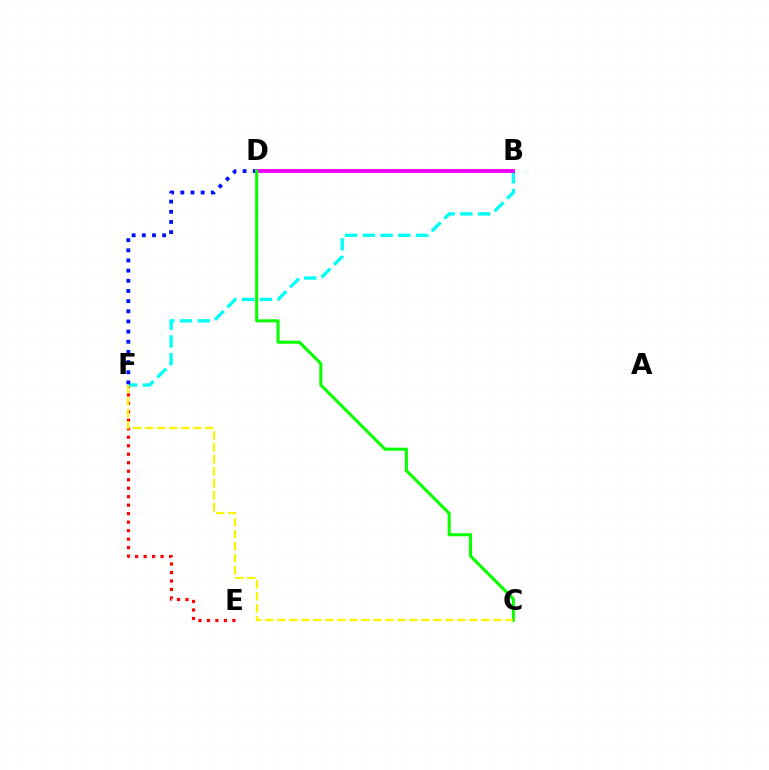{('E', 'F'): [{'color': '#ff0000', 'line_style': 'dotted', 'thickness': 2.31}], ('B', 'F'): [{'color': '#00fff6', 'line_style': 'dashed', 'thickness': 2.41}], ('D', 'F'): [{'color': '#0010ff', 'line_style': 'dotted', 'thickness': 2.76}], ('B', 'D'): [{'color': '#ee00ff', 'line_style': 'solid', 'thickness': 2.74}], ('C', 'D'): [{'color': '#08ff00', 'line_style': 'solid', 'thickness': 2.2}], ('C', 'F'): [{'color': '#fcf500', 'line_style': 'dashed', 'thickness': 1.63}]}